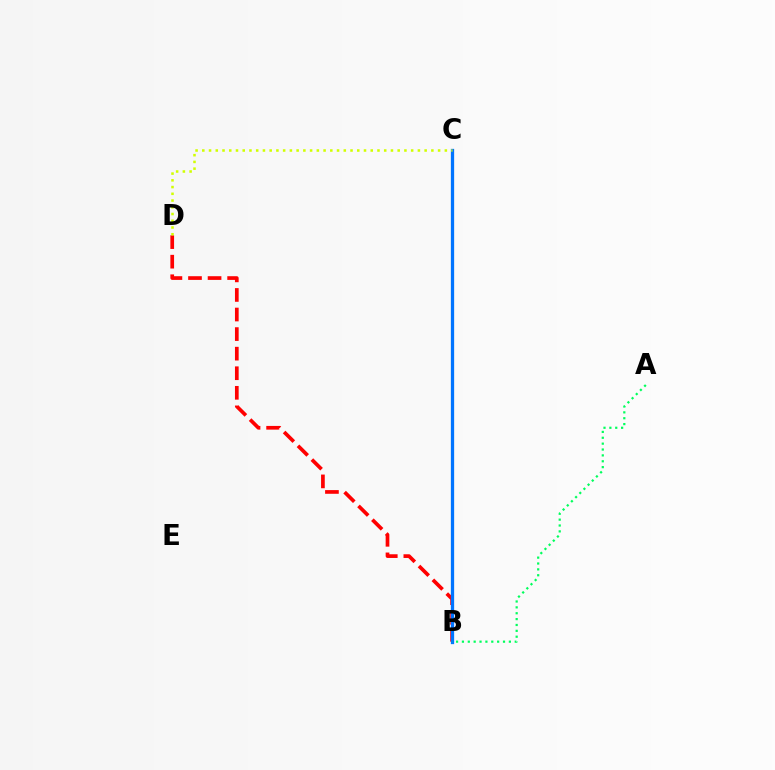{('B', 'C'): [{'color': '#b900ff', 'line_style': 'dotted', 'thickness': 1.96}, {'color': '#0074ff', 'line_style': 'solid', 'thickness': 2.36}], ('B', 'D'): [{'color': '#ff0000', 'line_style': 'dashed', 'thickness': 2.66}], ('A', 'B'): [{'color': '#00ff5c', 'line_style': 'dotted', 'thickness': 1.59}], ('C', 'D'): [{'color': '#d1ff00', 'line_style': 'dotted', 'thickness': 1.83}]}